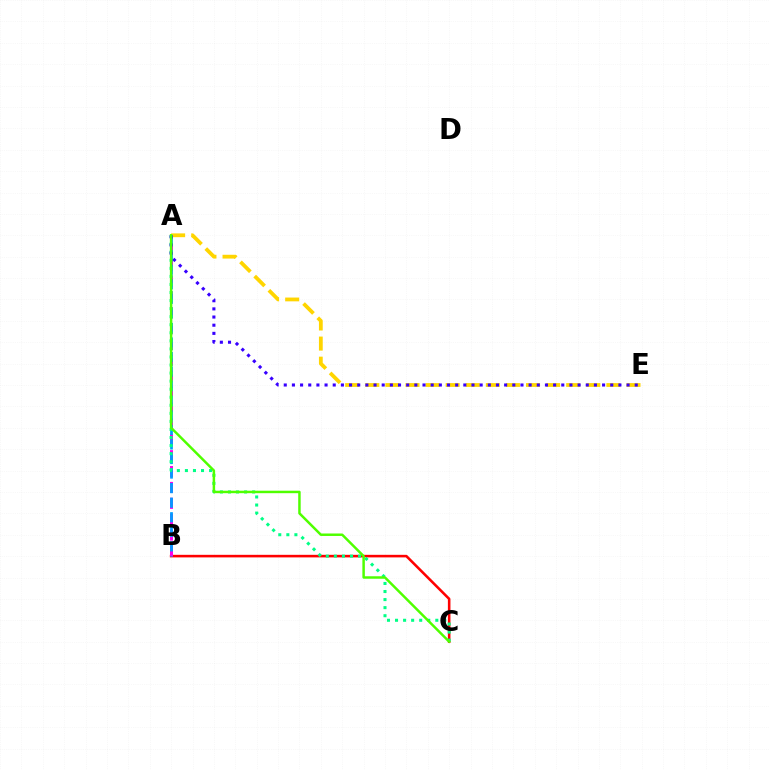{('A', 'E'): [{'color': '#ffd500', 'line_style': 'dashed', 'thickness': 2.73}, {'color': '#3700ff', 'line_style': 'dotted', 'thickness': 2.22}], ('B', 'C'): [{'color': '#ff0000', 'line_style': 'solid', 'thickness': 1.85}], ('A', 'B'): [{'color': '#ff00ed', 'line_style': 'dashed', 'thickness': 2.16}, {'color': '#009eff', 'line_style': 'dashed', 'thickness': 1.98}], ('A', 'C'): [{'color': '#00ff86', 'line_style': 'dotted', 'thickness': 2.19}, {'color': '#4fff00', 'line_style': 'solid', 'thickness': 1.78}]}